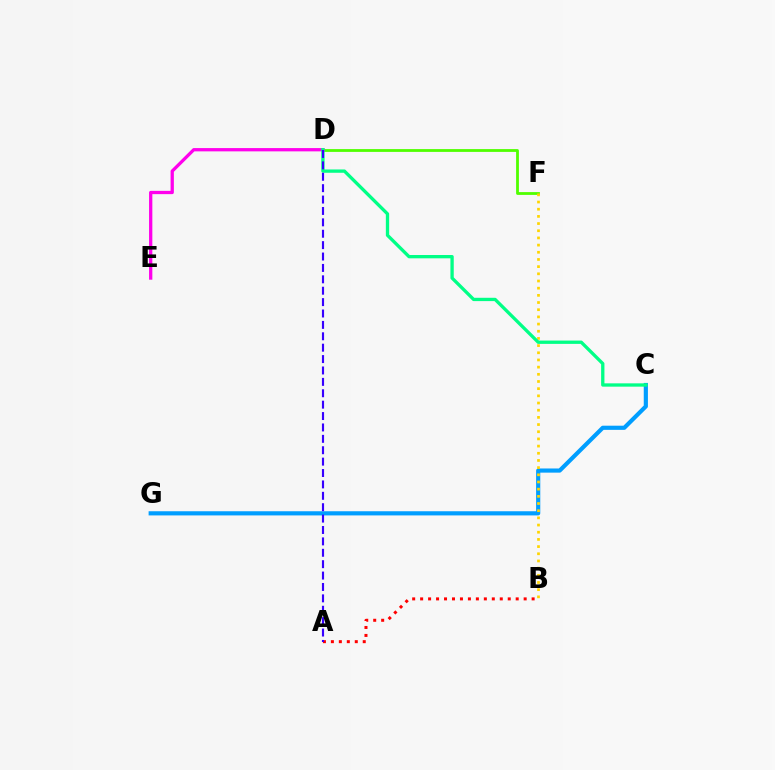{('D', 'F'): [{'color': '#4fff00', 'line_style': 'solid', 'thickness': 2.01}], ('C', 'G'): [{'color': '#009eff', 'line_style': 'solid', 'thickness': 2.99}], ('B', 'F'): [{'color': '#ffd500', 'line_style': 'dotted', 'thickness': 1.95}], ('A', 'B'): [{'color': '#ff0000', 'line_style': 'dotted', 'thickness': 2.16}], ('D', 'E'): [{'color': '#ff00ed', 'line_style': 'solid', 'thickness': 2.36}], ('C', 'D'): [{'color': '#00ff86', 'line_style': 'solid', 'thickness': 2.38}], ('A', 'D'): [{'color': '#3700ff', 'line_style': 'dashed', 'thickness': 1.55}]}